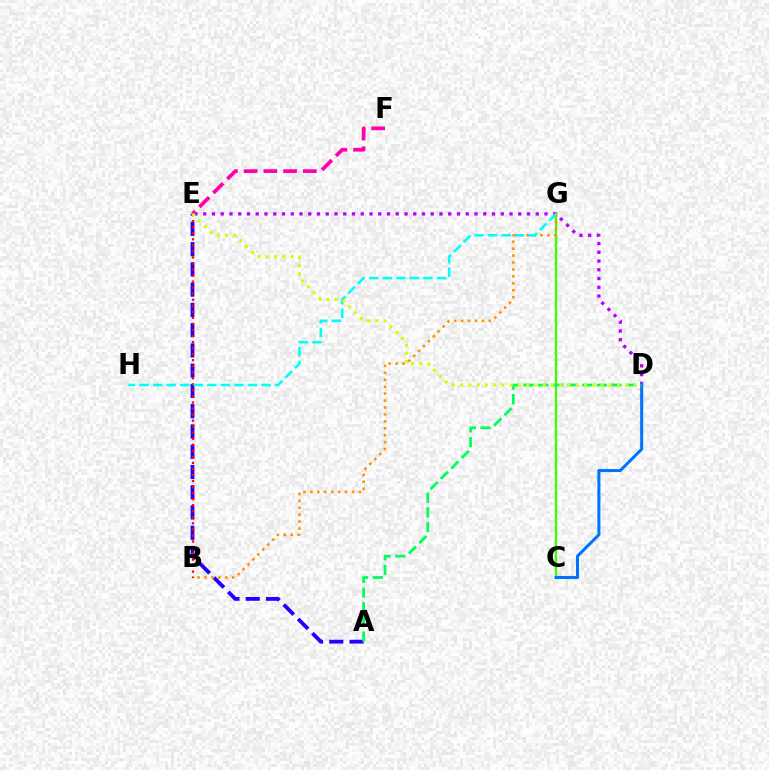{('A', 'E'): [{'color': '#2500ff', 'line_style': 'dashed', 'thickness': 2.75}], ('D', 'E'): [{'color': '#b900ff', 'line_style': 'dotted', 'thickness': 2.38}, {'color': '#d1ff00', 'line_style': 'dotted', 'thickness': 2.24}], ('C', 'G'): [{'color': '#3dff00', 'line_style': 'solid', 'thickness': 1.66}], ('B', 'G'): [{'color': '#ff9400', 'line_style': 'dotted', 'thickness': 1.88}], ('C', 'D'): [{'color': '#0074ff', 'line_style': 'solid', 'thickness': 2.19}], ('A', 'D'): [{'color': '#00ff5c', 'line_style': 'dashed', 'thickness': 1.99}], ('E', 'F'): [{'color': '#ff00ac', 'line_style': 'dashed', 'thickness': 2.68}], ('B', 'E'): [{'color': '#ff0000', 'line_style': 'dotted', 'thickness': 1.64}], ('G', 'H'): [{'color': '#00fff6', 'line_style': 'dashed', 'thickness': 1.84}]}